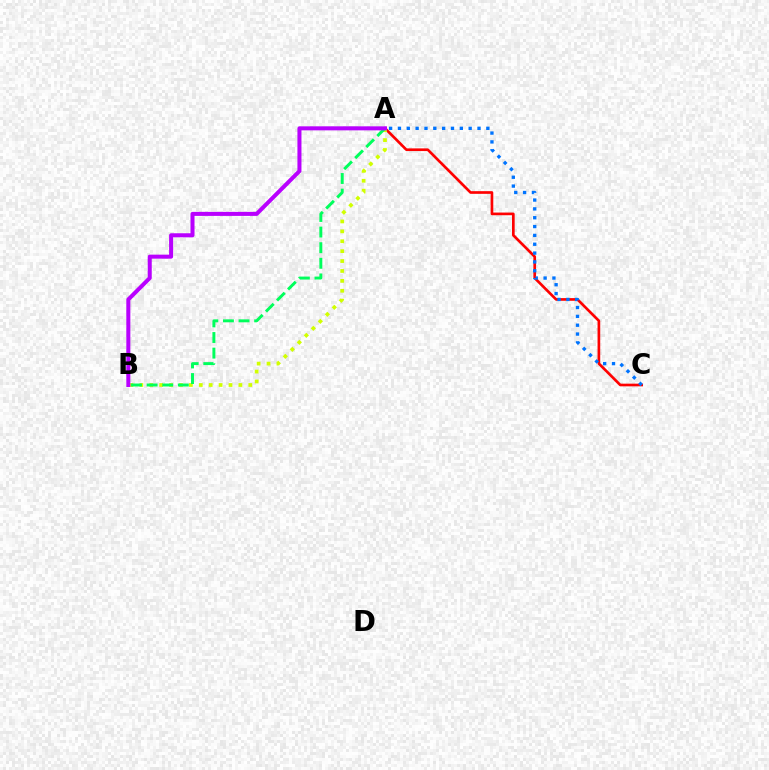{('A', 'C'): [{'color': '#ff0000', 'line_style': 'solid', 'thickness': 1.92}, {'color': '#0074ff', 'line_style': 'dotted', 'thickness': 2.4}], ('A', 'B'): [{'color': '#d1ff00', 'line_style': 'dotted', 'thickness': 2.69}, {'color': '#00ff5c', 'line_style': 'dashed', 'thickness': 2.12}, {'color': '#b900ff', 'line_style': 'solid', 'thickness': 2.9}]}